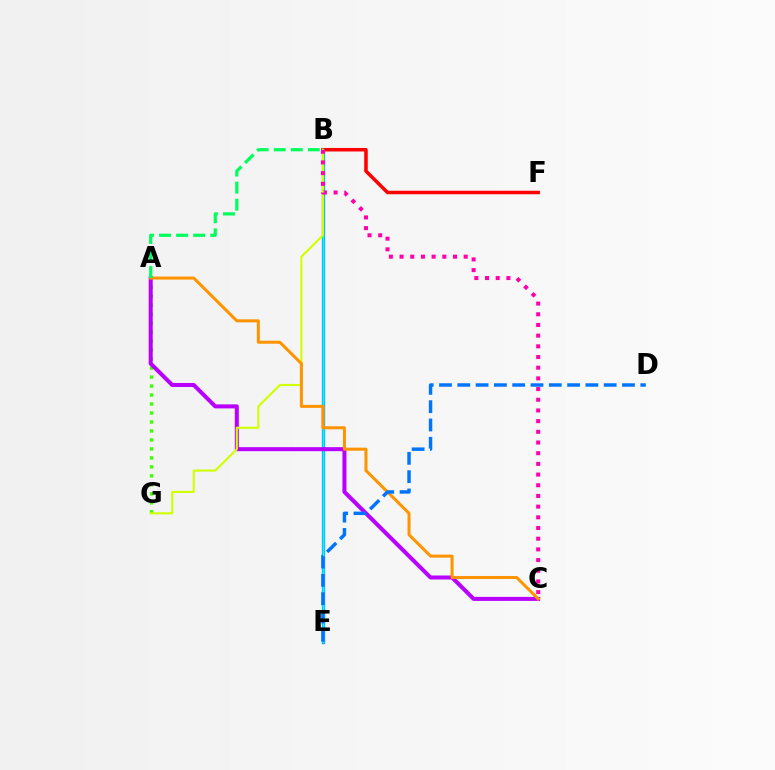{('A', 'G'): [{'color': '#3dff00', 'line_style': 'dotted', 'thickness': 2.44}], ('B', 'F'): [{'color': '#ff0000', 'line_style': 'solid', 'thickness': 2.53}], ('B', 'E'): [{'color': '#2500ff', 'line_style': 'solid', 'thickness': 2.3}, {'color': '#00fff6', 'line_style': 'solid', 'thickness': 1.82}], ('A', 'C'): [{'color': '#b900ff', 'line_style': 'solid', 'thickness': 2.89}, {'color': '#ff9400', 'line_style': 'solid', 'thickness': 2.18}], ('B', 'G'): [{'color': '#d1ff00', 'line_style': 'solid', 'thickness': 1.53}], ('D', 'E'): [{'color': '#0074ff', 'line_style': 'dashed', 'thickness': 2.49}], ('A', 'B'): [{'color': '#00ff5c', 'line_style': 'dashed', 'thickness': 2.32}], ('B', 'C'): [{'color': '#ff00ac', 'line_style': 'dotted', 'thickness': 2.9}]}